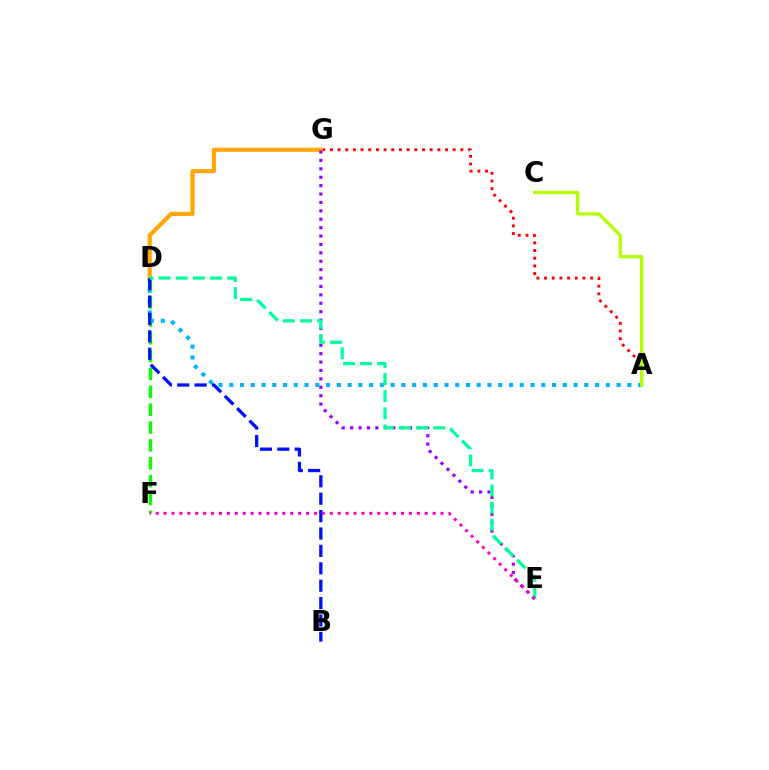{('A', 'G'): [{'color': '#ff0000', 'line_style': 'dotted', 'thickness': 2.09}], ('A', 'D'): [{'color': '#00b5ff', 'line_style': 'dotted', 'thickness': 2.92}], ('D', 'G'): [{'color': '#ffa500', 'line_style': 'solid', 'thickness': 2.96}], ('D', 'F'): [{'color': '#08ff00', 'line_style': 'dashed', 'thickness': 2.43}], ('B', 'D'): [{'color': '#0010ff', 'line_style': 'dashed', 'thickness': 2.36}], ('E', 'G'): [{'color': '#9b00ff', 'line_style': 'dotted', 'thickness': 2.28}], ('A', 'C'): [{'color': '#b3ff00', 'line_style': 'solid', 'thickness': 2.37}], ('D', 'E'): [{'color': '#00ff9d', 'line_style': 'dashed', 'thickness': 2.33}], ('E', 'F'): [{'color': '#ff00bd', 'line_style': 'dotted', 'thickness': 2.15}]}